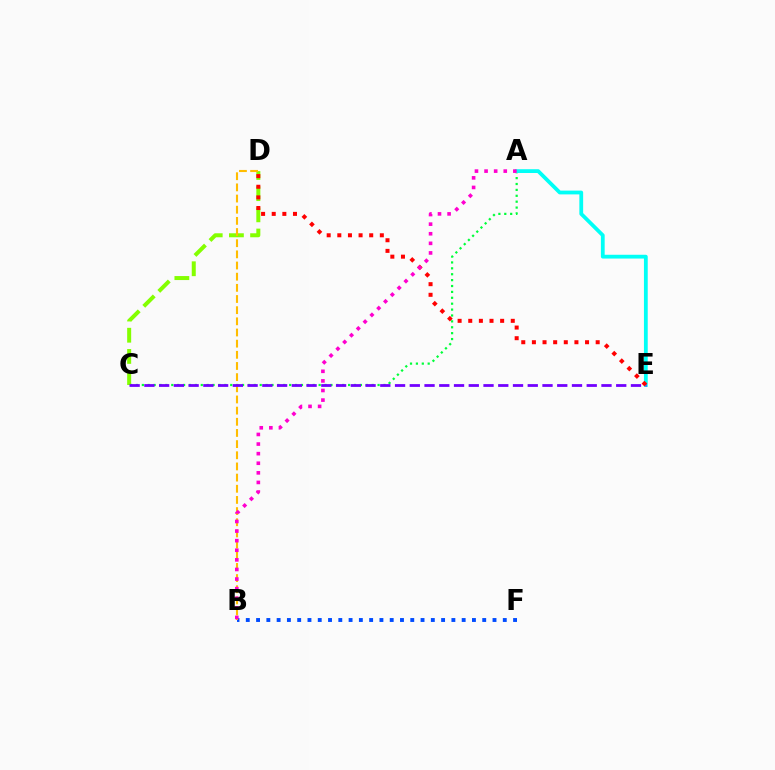{('A', 'C'): [{'color': '#00ff39', 'line_style': 'dotted', 'thickness': 1.6}], ('A', 'E'): [{'color': '#00fff6', 'line_style': 'solid', 'thickness': 2.72}], ('C', 'D'): [{'color': '#84ff00', 'line_style': 'dashed', 'thickness': 2.88}], ('B', 'F'): [{'color': '#004bff', 'line_style': 'dotted', 'thickness': 2.79}], ('B', 'D'): [{'color': '#ffbd00', 'line_style': 'dashed', 'thickness': 1.52}], ('C', 'E'): [{'color': '#7200ff', 'line_style': 'dashed', 'thickness': 2.0}], ('D', 'E'): [{'color': '#ff0000', 'line_style': 'dotted', 'thickness': 2.89}], ('A', 'B'): [{'color': '#ff00cf', 'line_style': 'dotted', 'thickness': 2.61}]}